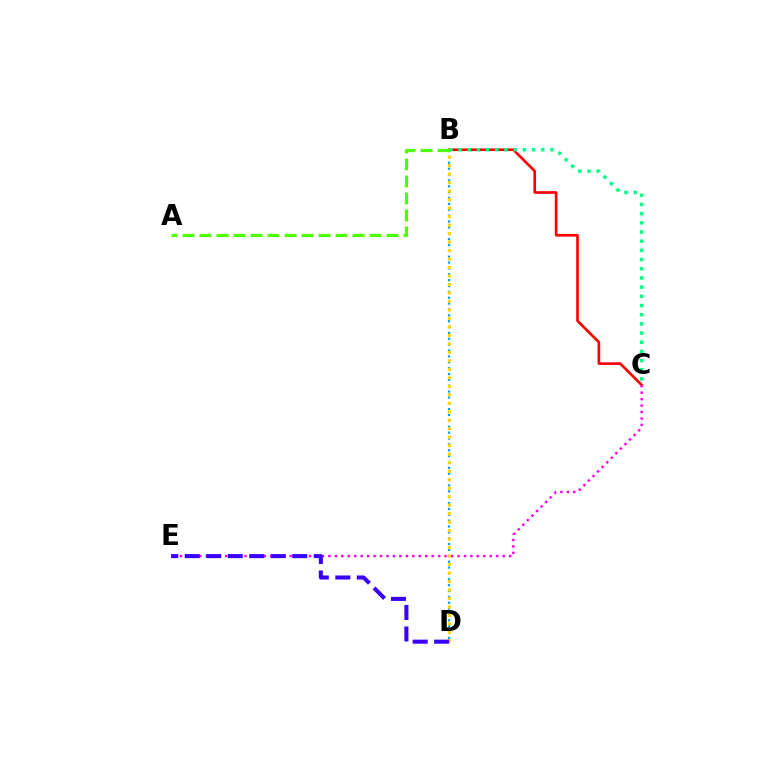{('B', 'C'): [{'color': '#ff0000', 'line_style': 'solid', 'thickness': 1.91}, {'color': '#00ff86', 'line_style': 'dotted', 'thickness': 2.5}], ('C', 'E'): [{'color': '#ff00ed', 'line_style': 'dotted', 'thickness': 1.75}], ('B', 'D'): [{'color': '#009eff', 'line_style': 'dotted', 'thickness': 1.59}, {'color': '#ffd500', 'line_style': 'dotted', 'thickness': 2.31}], ('D', 'E'): [{'color': '#3700ff', 'line_style': 'dashed', 'thickness': 2.92}], ('A', 'B'): [{'color': '#4fff00', 'line_style': 'dashed', 'thickness': 2.31}]}